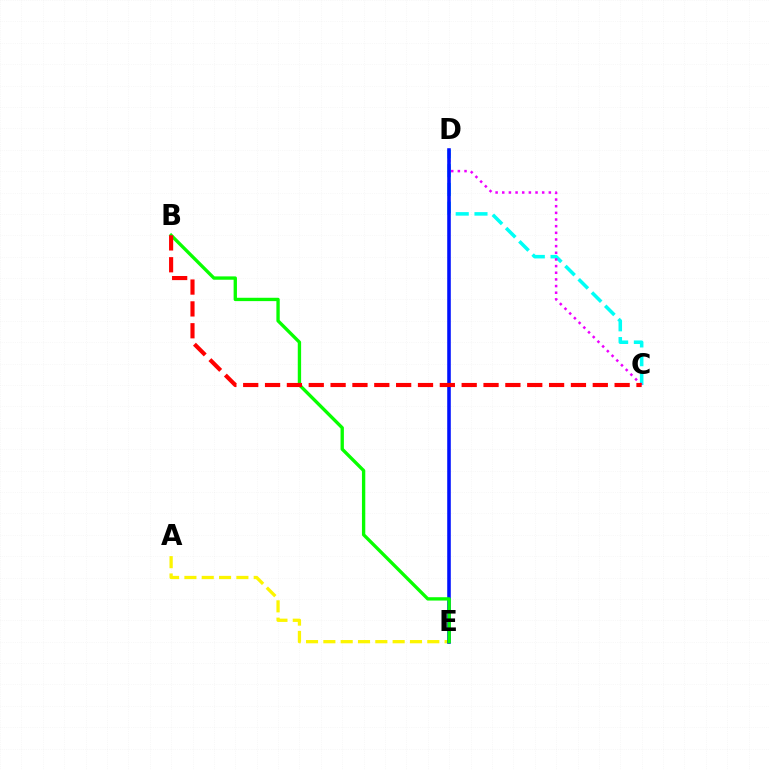{('C', 'D'): [{'color': '#00fff6', 'line_style': 'dashed', 'thickness': 2.55}, {'color': '#ee00ff', 'line_style': 'dotted', 'thickness': 1.81}], ('A', 'E'): [{'color': '#fcf500', 'line_style': 'dashed', 'thickness': 2.35}], ('D', 'E'): [{'color': '#0010ff', 'line_style': 'solid', 'thickness': 2.57}], ('B', 'E'): [{'color': '#08ff00', 'line_style': 'solid', 'thickness': 2.4}], ('B', 'C'): [{'color': '#ff0000', 'line_style': 'dashed', 'thickness': 2.97}]}